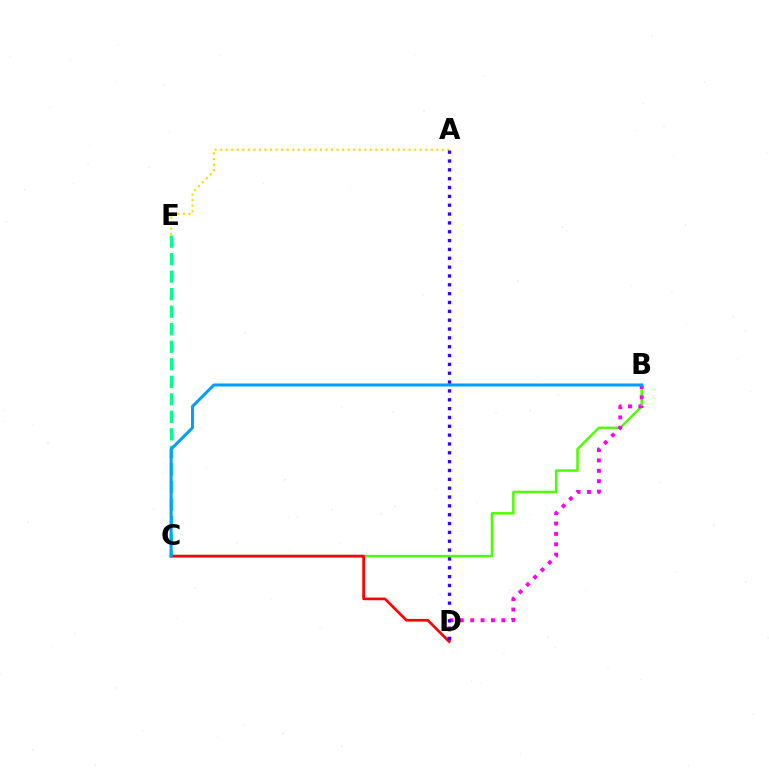{('C', 'E'): [{'color': '#00ff86', 'line_style': 'dashed', 'thickness': 2.38}], ('B', 'C'): [{'color': '#4fff00', 'line_style': 'solid', 'thickness': 1.81}, {'color': '#009eff', 'line_style': 'solid', 'thickness': 2.17}], ('A', 'E'): [{'color': '#ffd500', 'line_style': 'dotted', 'thickness': 1.51}], ('B', 'D'): [{'color': '#ff00ed', 'line_style': 'dotted', 'thickness': 2.82}], ('C', 'D'): [{'color': '#ff0000', 'line_style': 'solid', 'thickness': 1.94}], ('A', 'D'): [{'color': '#3700ff', 'line_style': 'dotted', 'thickness': 2.4}]}